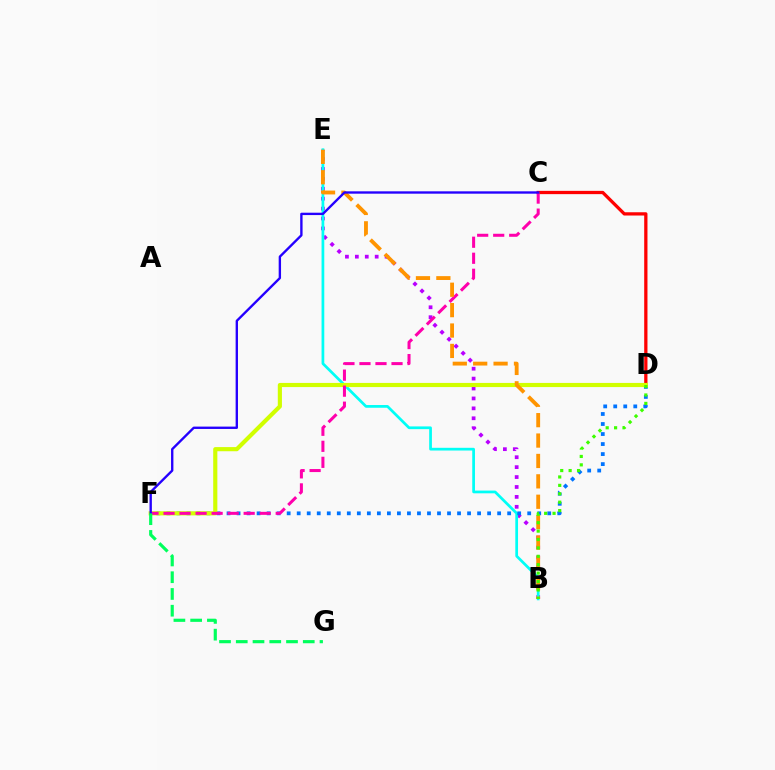{('B', 'E'): [{'color': '#b900ff', 'line_style': 'dotted', 'thickness': 2.69}, {'color': '#00fff6', 'line_style': 'solid', 'thickness': 1.96}, {'color': '#ff9400', 'line_style': 'dashed', 'thickness': 2.77}], ('D', 'F'): [{'color': '#0074ff', 'line_style': 'dotted', 'thickness': 2.72}, {'color': '#d1ff00', 'line_style': 'solid', 'thickness': 2.98}], ('C', 'D'): [{'color': '#ff0000', 'line_style': 'solid', 'thickness': 2.36}], ('C', 'F'): [{'color': '#ff00ac', 'line_style': 'dashed', 'thickness': 2.18}, {'color': '#2500ff', 'line_style': 'solid', 'thickness': 1.7}], ('B', 'D'): [{'color': '#3dff00', 'line_style': 'dotted', 'thickness': 2.28}], ('F', 'G'): [{'color': '#00ff5c', 'line_style': 'dashed', 'thickness': 2.28}]}